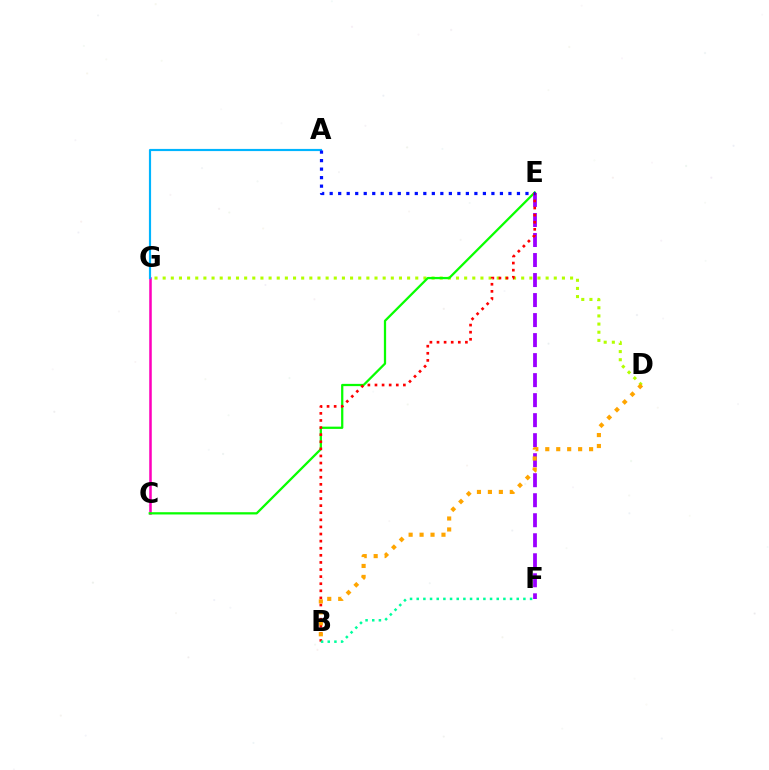{('C', 'G'): [{'color': '#ff00bd', 'line_style': 'solid', 'thickness': 1.83}], ('D', 'G'): [{'color': '#b3ff00', 'line_style': 'dotted', 'thickness': 2.21}], ('C', 'E'): [{'color': '#08ff00', 'line_style': 'solid', 'thickness': 1.63}], ('E', 'F'): [{'color': '#9b00ff', 'line_style': 'dashed', 'thickness': 2.72}], ('A', 'G'): [{'color': '#00b5ff', 'line_style': 'solid', 'thickness': 1.56}], ('B', 'E'): [{'color': '#ff0000', 'line_style': 'dotted', 'thickness': 1.93}], ('B', 'D'): [{'color': '#ffa500', 'line_style': 'dotted', 'thickness': 2.98}], ('A', 'E'): [{'color': '#0010ff', 'line_style': 'dotted', 'thickness': 2.31}], ('B', 'F'): [{'color': '#00ff9d', 'line_style': 'dotted', 'thickness': 1.81}]}